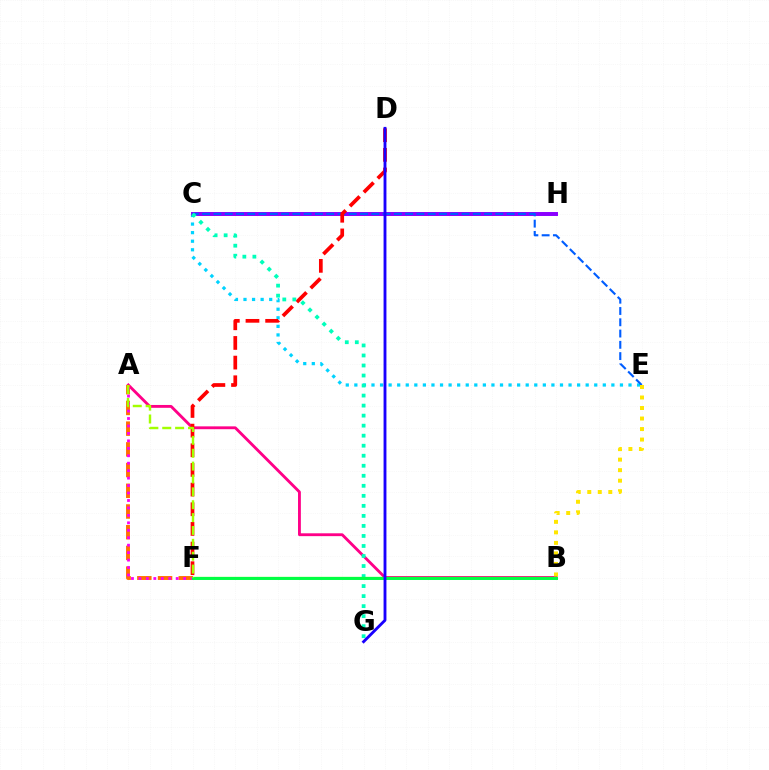{('C', 'E'): [{'color': '#00d3ff', 'line_style': 'dotted', 'thickness': 2.33}, {'color': '#005dff', 'line_style': 'dashed', 'thickness': 1.53}], ('C', 'H'): [{'color': '#8a00ff', 'line_style': 'solid', 'thickness': 2.85}], ('A', 'B'): [{'color': '#ff0088', 'line_style': 'solid', 'thickness': 2.05}], ('B', 'E'): [{'color': '#ffe600', 'line_style': 'dotted', 'thickness': 2.86}], ('A', 'F'): [{'color': '#ff7000', 'line_style': 'dashed', 'thickness': 2.81}, {'color': '#fa00f9', 'line_style': 'dotted', 'thickness': 2.03}, {'color': '#a2ff00', 'line_style': 'dashed', 'thickness': 1.75}], ('D', 'F'): [{'color': '#ff0000', 'line_style': 'dashed', 'thickness': 2.67}], ('C', 'G'): [{'color': '#00ffbb', 'line_style': 'dotted', 'thickness': 2.72}], ('B', 'F'): [{'color': '#31ff00', 'line_style': 'solid', 'thickness': 1.64}, {'color': '#00ff45', 'line_style': 'solid', 'thickness': 2.12}], ('D', 'G'): [{'color': '#1900ff', 'line_style': 'solid', 'thickness': 2.06}]}